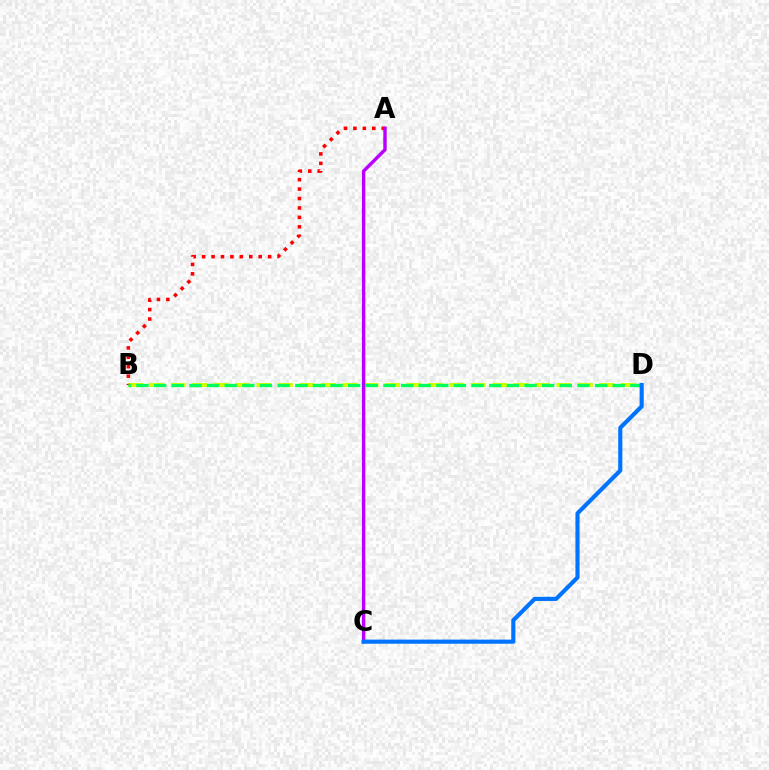{('B', 'D'): [{'color': '#d1ff00', 'line_style': 'dashed', 'thickness': 2.91}, {'color': '#00ff5c', 'line_style': 'dashed', 'thickness': 2.4}], ('A', 'B'): [{'color': '#ff0000', 'line_style': 'dotted', 'thickness': 2.56}], ('A', 'C'): [{'color': '#b900ff', 'line_style': 'solid', 'thickness': 2.46}], ('C', 'D'): [{'color': '#0074ff', 'line_style': 'solid', 'thickness': 2.98}]}